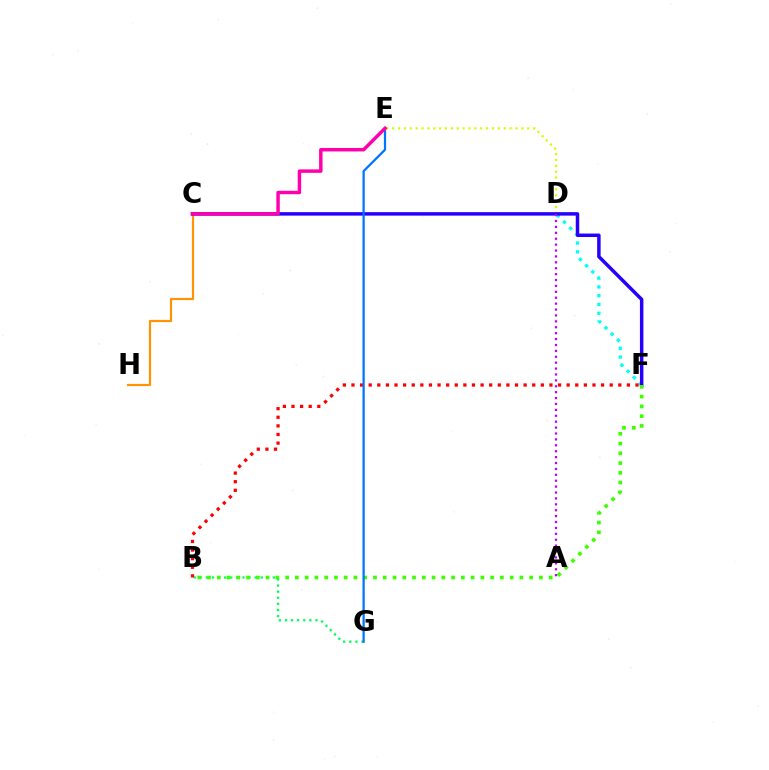{('D', 'F'): [{'color': '#00fff6', 'line_style': 'dotted', 'thickness': 2.39}], ('B', 'G'): [{'color': '#00ff5c', 'line_style': 'dotted', 'thickness': 1.66}], ('D', 'E'): [{'color': '#d1ff00', 'line_style': 'dotted', 'thickness': 1.6}], ('B', 'F'): [{'color': '#ff0000', 'line_style': 'dotted', 'thickness': 2.34}, {'color': '#3dff00', 'line_style': 'dotted', 'thickness': 2.65}], ('C', 'H'): [{'color': '#ff9400', 'line_style': 'solid', 'thickness': 1.58}], ('C', 'F'): [{'color': '#2500ff', 'line_style': 'solid', 'thickness': 2.5}], ('E', 'G'): [{'color': '#0074ff', 'line_style': 'solid', 'thickness': 1.62}], ('A', 'D'): [{'color': '#b900ff', 'line_style': 'dotted', 'thickness': 1.6}], ('C', 'E'): [{'color': '#ff00ac', 'line_style': 'solid', 'thickness': 2.49}]}